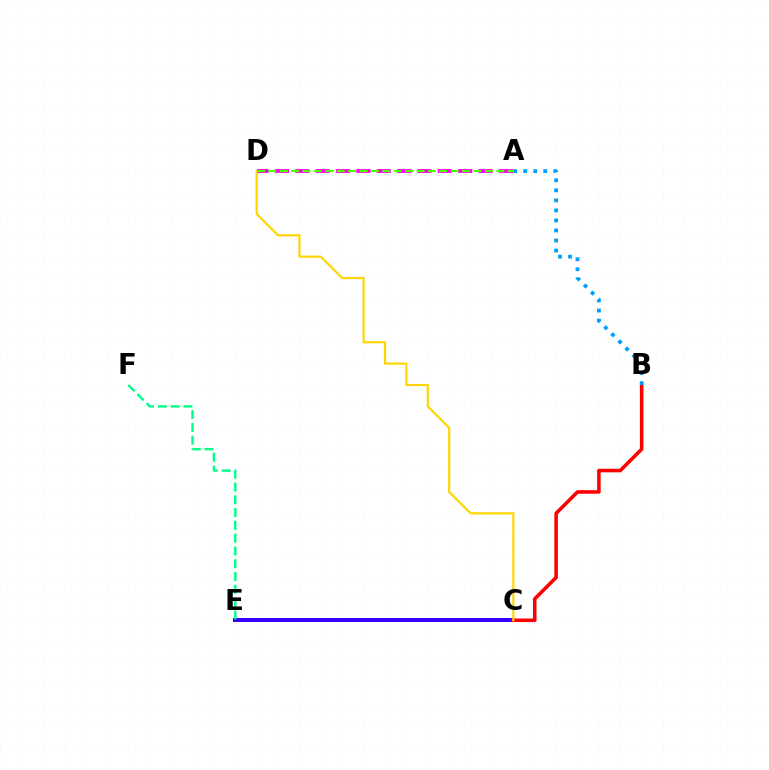{('C', 'E'): [{'color': '#3700ff', 'line_style': 'solid', 'thickness': 2.89}], ('B', 'C'): [{'color': '#ff0000', 'line_style': 'solid', 'thickness': 2.56}], ('E', 'F'): [{'color': '#00ff86', 'line_style': 'dashed', 'thickness': 1.74}], ('A', 'D'): [{'color': '#ff00ed', 'line_style': 'dashed', 'thickness': 2.77}, {'color': '#4fff00', 'line_style': 'dashed', 'thickness': 1.55}], ('C', 'D'): [{'color': '#ffd500', 'line_style': 'solid', 'thickness': 1.57}], ('A', 'B'): [{'color': '#009eff', 'line_style': 'dotted', 'thickness': 2.73}]}